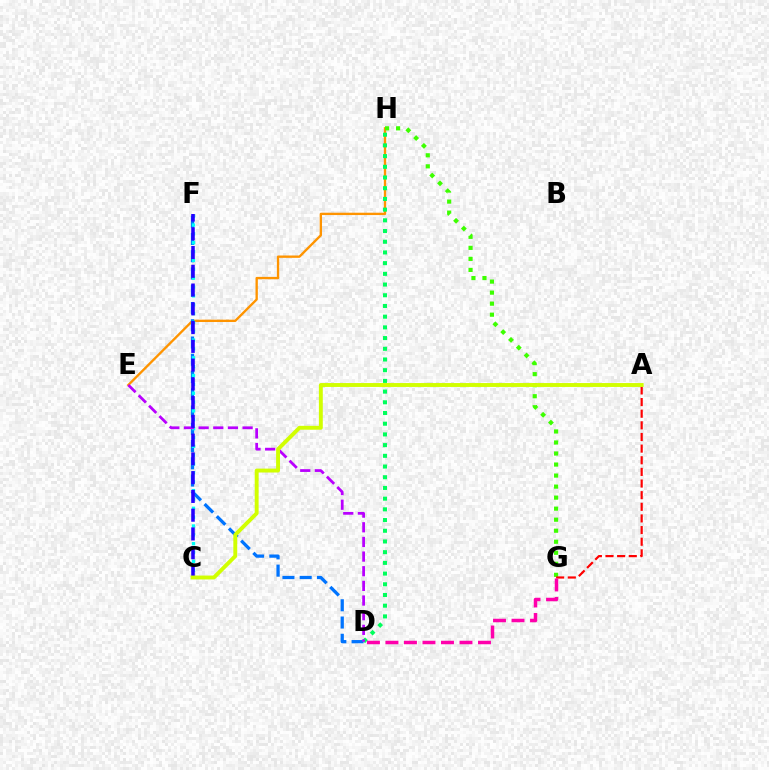{('E', 'H'): [{'color': '#ff9400', 'line_style': 'solid', 'thickness': 1.69}], ('G', 'H'): [{'color': '#3dff00', 'line_style': 'dotted', 'thickness': 3.0}], ('D', 'F'): [{'color': '#0074ff', 'line_style': 'dashed', 'thickness': 2.34}], ('A', 'G'): [{'color': '#ff0000', 'line_style': 'dashed', 'thickness': 1.58}], ('D', 'H'): [{'color': '#00ff5c', 'line_style': 'dotted', 'thickness': 2.91}], ('D', 'G'): [{'color': '#ff00ac', 'line_style': 'dashed', 'thickness': 2.51}], ('C', 'F'): [{'color': '#00fff6', 'line_style': 'dotted', 'thickness': 2.4}, {'color': '#2500ff', 'line_style': 'dashed', 'thickness': 2.55}], ('D', 'E'): [{'color': '#b900ff', 'line_style': 'dashed', 'thickness': 1.99}], ('A', 'C'): [{'color': '#d1ff00', 'line_style': 'solid', 'thickness': 2.81}]}